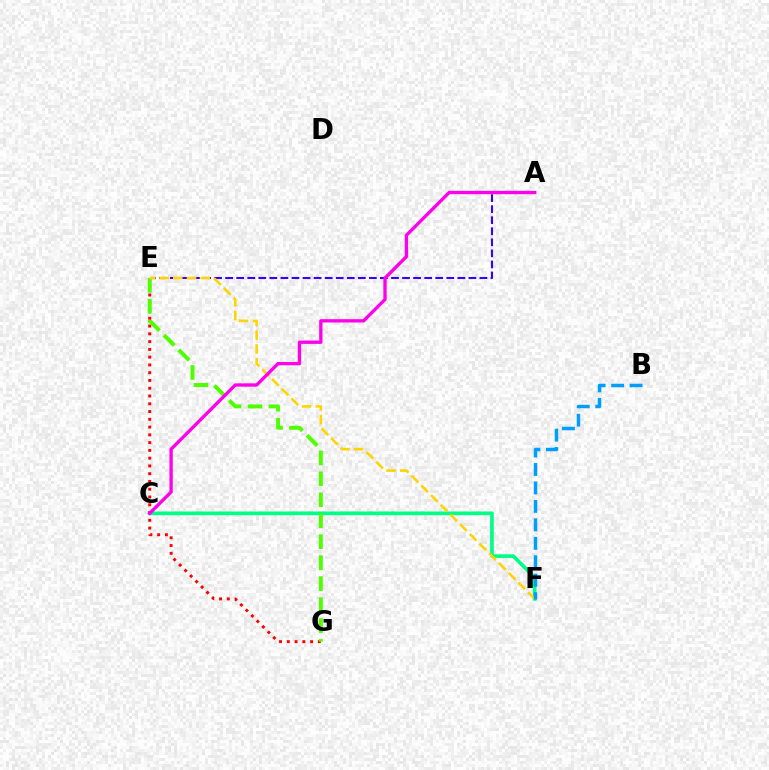{('C', 'F'): [{'color': '#00ff86', 'line_style': 'solid', 'thickness': 2.66}], ('E', 'G'): [{'color': '#ff0000', 'line_style': 'dotted', 'thickness': 2.11}, {'color': '#4fff00', 'line_style': 'dashed', 'thickness': 2.85}], ('A', 'E'): [{'color': '#3700ff', 'line_style': 'dashed', 'thickness': 1.5}], ('E', 'F'): [{'color': '#ffd500', 'line_style': 'dashed', 'thickness': 1.86}], ('A', 'C'): [{'color': '#ff00ed', 'line_style': 'solid', 'thickness': 2.39}], ('B', 'F'): [{'color': '#009eff', 'line_style': 'dashed', 'thickness': 2.51}]}